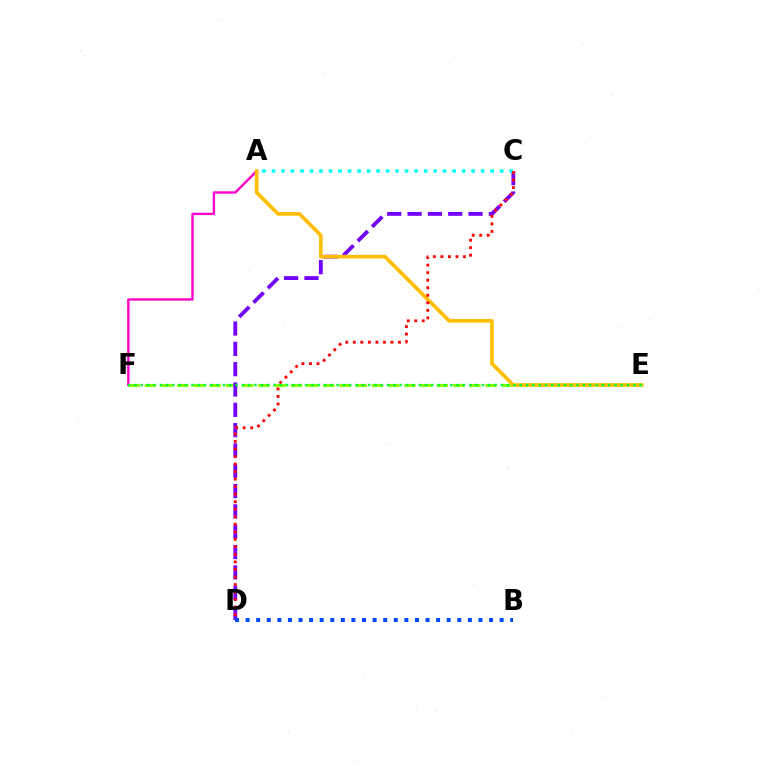{('E', 'F'): [{'color': '#84ff00', 'line_style': 'dashed', 'thickness': 2.2}, {'color': '#00ff39', 'line_style': 'dotted', 'thickness': 1.72}], ('C', 'D'): [{'color': '#7200ff', 'line_style': 'dashed', 'thickness': 2.76}, {'color': '#ff0000', 'line_style': 'dotted', 'thickness': 2.05}], ('A', 'C'): [{'color': '#00fff6', 'line_style': 'dotted', 'thickness': 2.58}], ('A', 'F'): [{'color': '#ff00cf', 'line_style': 'solid', 'thickness': 1.72}], ('A', 'E'): [{'color': '#ffbd00', 'line_style': 'solid', 'thickness': 2.61}], ('B', 'D'): [{'color': '#004bff', 'line_style': 'dotted', 'thickness': 2.88}]}